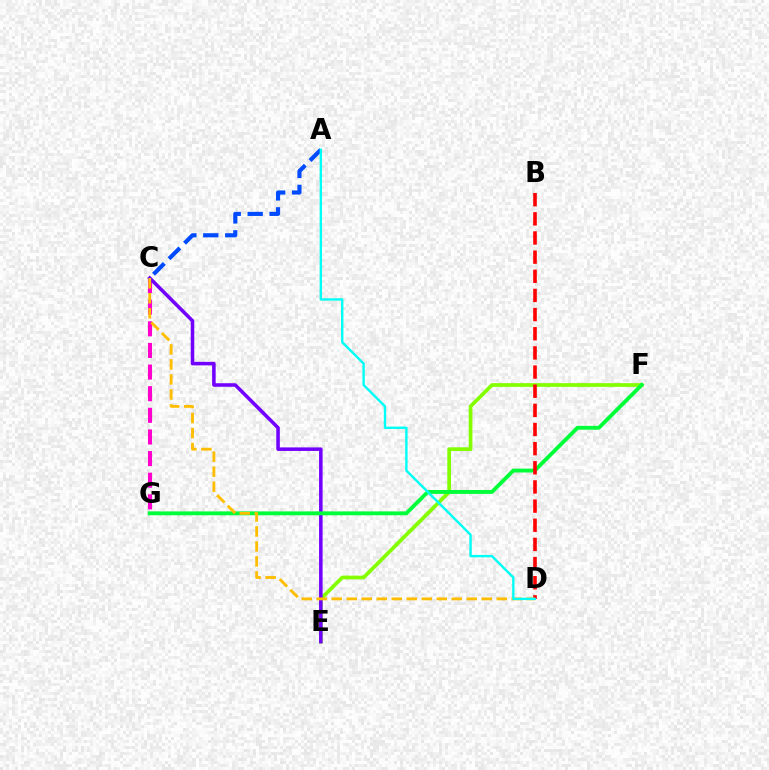{('C', 'G'): [{'color': '#ff00cf', 'line_style': 'dashed', 'thickness': 2.94}], ('E', 'F'): [{'color': '#84ff00', 'line_style': 'solid', 'thickness': 2.69}], ('C', 'E'): [{'color': '#7200ff', 'line_style': 'solid', 'thickness': 2.55}], ('F', 'G'): [{'color': '#00ff39', 'line_style': 'solid', 'thickness': 2.79}], ('B', 'D'): [{'color': '#ff0000', 'line_style': 'dashed', 'thickness': 2.6}], ('A', 'C'): [{'color': '#004bff', 'line_style': 'dashed', 'thickness': 2.98}], ('C', 'D'): [{'color': '#ffbd00', 'line_style': 'dashed', 'thickness': 2.04}], ('A', 'D'): [{'color': '#00fff6', 'line_style': 'solid', 'thickness': 1.72}]}